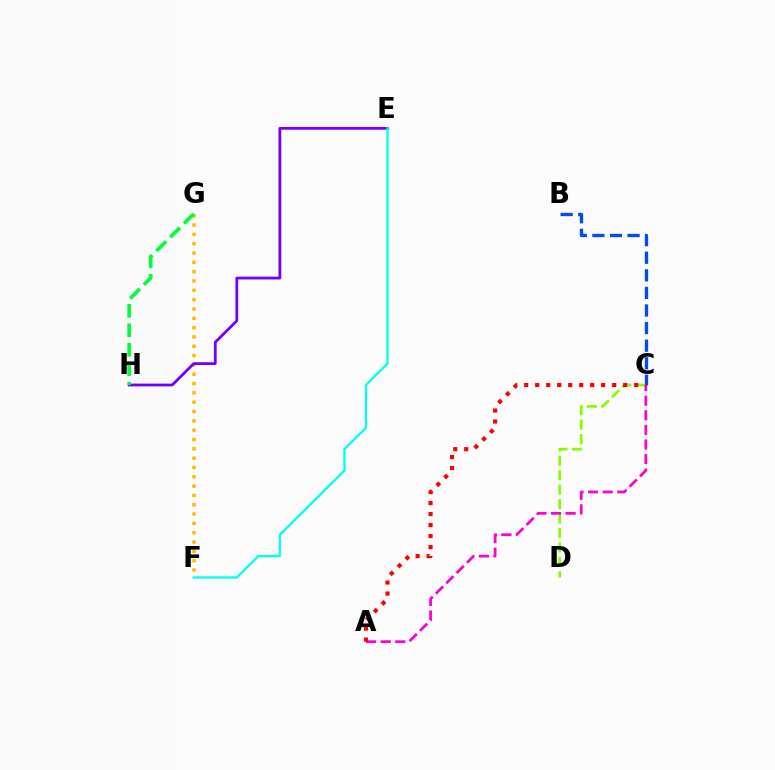{('F', 'G'): [{'color': '#ffbd00', 'line_style': 'dotted', 'thickness': 2.53}], ('E', 'H'): [{'color': '#7200ff', 'line_style': 'solid', 'thickness': 2.0}], ('C', 'D'): [{'color': '#84ff00', 'line_style': 'dashed', 'thickness': 1.96}], ('B', 'C'): [{'color': '#004bff', 'line_style': 'dashed', 'thickness': 2.39}], ('A', 'C'): [{'color': '#ff00cf', 'line_style': 'dashed', 'thickness': 1.98}, {'color': '#ff0000', 'line_style': 'dotted', 'thickness': 2.99}], ('G', 'H'): [{'color': '#00ff39', 'line_style': 'dashed', 'thickness': 2.65}], ('E', 'F'): [{'color': '#00fff6', 'line_style': 'solid', 'thickness': 1.67}]}